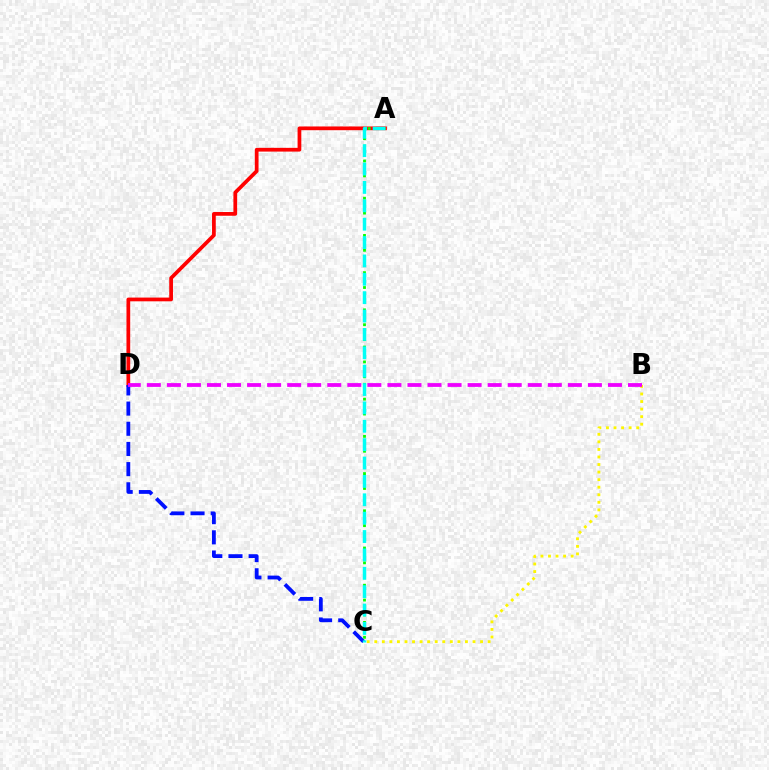{('B', 'C'): [{'color': '#fcf500', 'line_style': 'dotted', 'thickness': 2.05}], ('A', 'D'): [{'color': '#ff0000', 'line_style': 'solid', 'thickness': 2.69}], ('C', 'D'): [{'color': '#0010ff', 'line_style': 'dashed', 'thickness': 2.74}], ('A', 'C'): [{'color': '#08ff00', 'line_style': 'dotted', 'thickness': 2.02}, {'color': '#00fff6', 'line_style': 'dashed', 'thickness': 2.5}], ('B', 'D'): [{'color': '#ee00ff', 'line_style': 'dashed', 'thickness': 2.72}]}